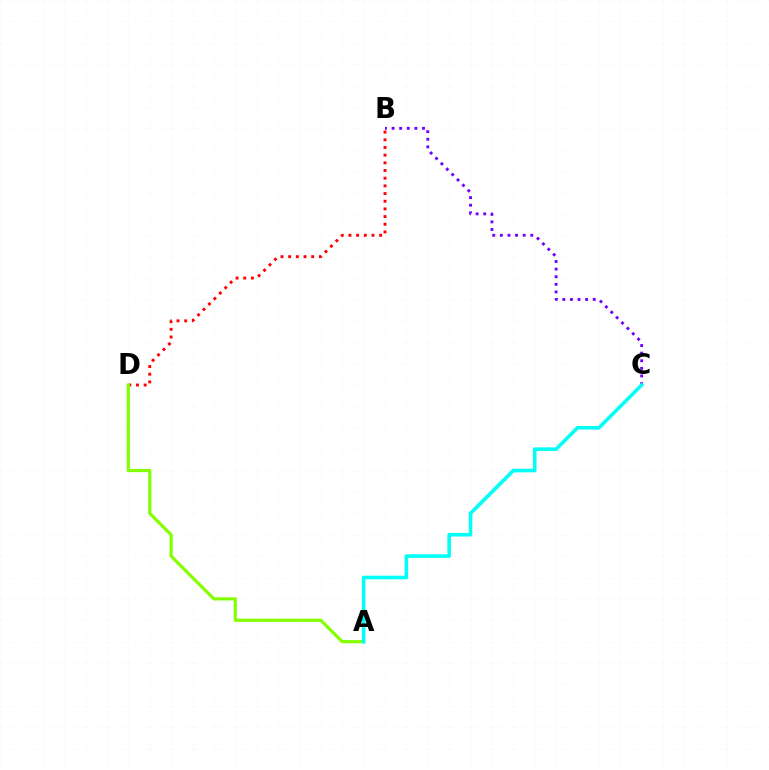{('B', 'D'): [{'color': '#ff0000', 'line_style': 'dotted', 'thickness': 2.09}], ('B', 'C'): [{'color': '#7200ff', 'line_style': 'dotted', 'thickness': 2.07}], ('A', 'D'): [{'color': '#84ff00', 'line_style': 'solid', 'thickness': 2.29}], ('A', 'C'): [{'color': '#00fff6', 'line_style': 'solid', 'thickness': 2.58}]}